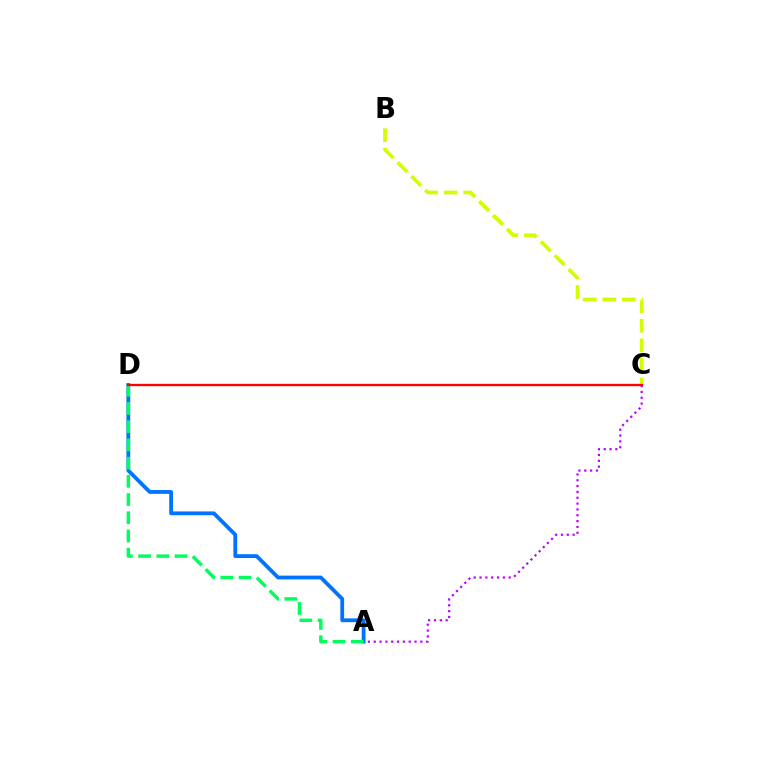{('A', 'C'): [{'color': '#b900ff', 'line_style': 'dotted', 'thickness': 1.58}], ('A', 'D'): [{'color': '#0074ff', 'line_style': 'solid', 'thickness': 2.74}, {'color': '#00ff5c', 'line_style': 'dashed', 'thickness': 2.47}], ('B', 'C'): [{'color': '#d1ff00', 'line_style': 'dashed', 'thickness': 2.66}], ('C', 'D'): [{'color': '#ff0000', 'line_style': 'solid', 'thickness': 1.67}]}